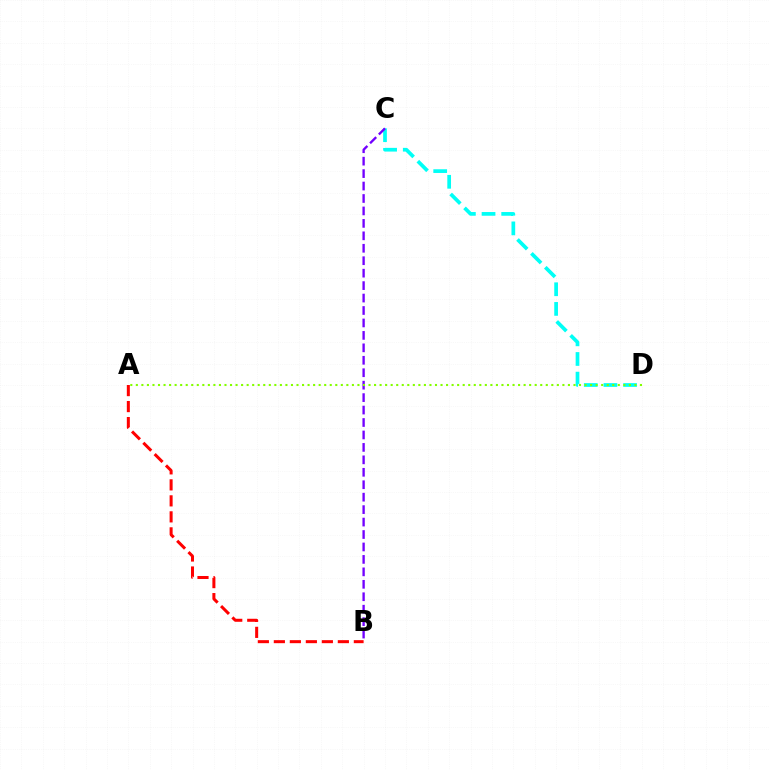{('C', 'D'): [{'color': '#00fff6', 'line_style': 'dashed', 'thickness': 2.67}], ('B', 'C'): [{'color': '#7200ff', 'line_style': 'dashed', 'thickness': 1.69}], ('A', 'B'): [{'color': '#ff0000', 'line_style': 'dashed', 'thickness': 2.17}], ('A', 'D'): [{'color': '#84ff00', 'line_style': 'dotted', 'thickness': 1.51}]}